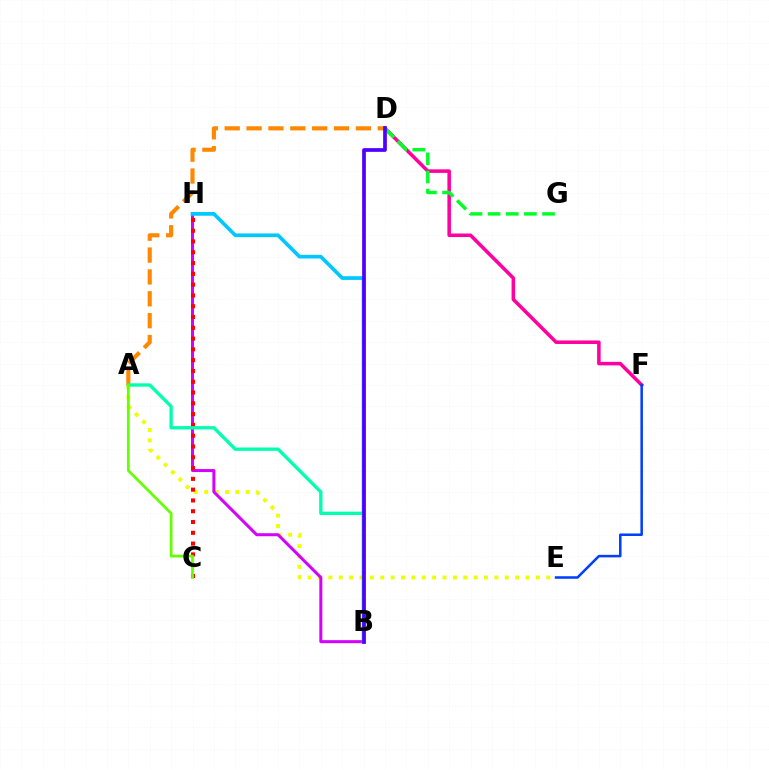{('A', 'E'): [{'color': '#eeff00', 'line_style': 'dotted', 'thickness': 2.82}], ('D', 'F'): [{'color': '#ff00a0', 'line_style': 'solid', 'thickness': 2.55}], ('B', 'H'): [{'color': '#d600ff', 'line_style': 'solid', 'thickness': 2.17}, {'color': '#00c7ff', 'line_style': 'solid', 'thickness': 2.65}], ('A', 'D'): [{'color': '#ff8800', 'line_style': 'dashed', 'thickness': 2.97}], ('C', 'H'): [{'color': '#ff0000', 'line_style': 'dotted', 'thickness': 2.93}], ('A', 'B'): [{'color': '#00ffaf', 'line_style': 'solid', 'thickness': 2.4}], ('A', 'C'): [{'color': '#66ff00', 'line_style': 'solid', 'thickness': 1.98}], ('D', 'G'): [{'color': '#00ff27', 'line_style': 'dashed', 'thickness': 2.46}], ('E', 'F'): [{'color': '#003fff', 'line_style': 'solid', 'thickness': 1.82}], ('B', 'D'): [{'color': '#4f00ff', 'line_style': 'solid', 'thickness': 2.66}]}